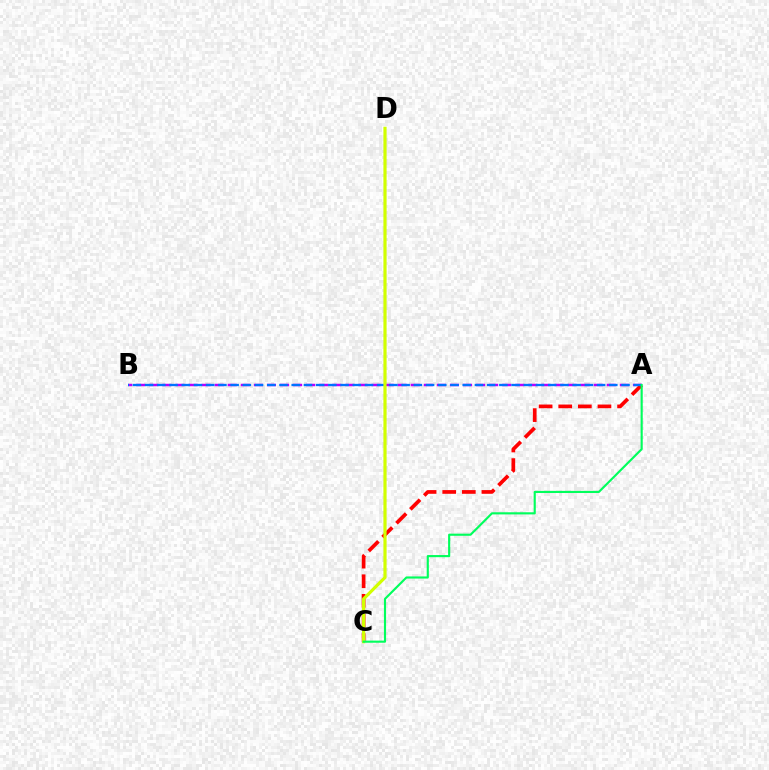{('A', 'B'): [{'color': '#b900ff', 'line_style': 'dashed', 'thickness': 1.78}, {'color': '#0074ff', 'line_style': 'dashed', 'thickness': 1.66}], ('A', 'C'): [{'color': '#ff0000', 'line_style': 'dashed', 'thickness': 2.66}, {'color': '#00ff5c', 'line_style': 'solid', 'thickness': 1.54}], ('C', 'D'): [{'color': '#d1ff00', 'line_style': 'solid', 'thickness': 2.29}]}